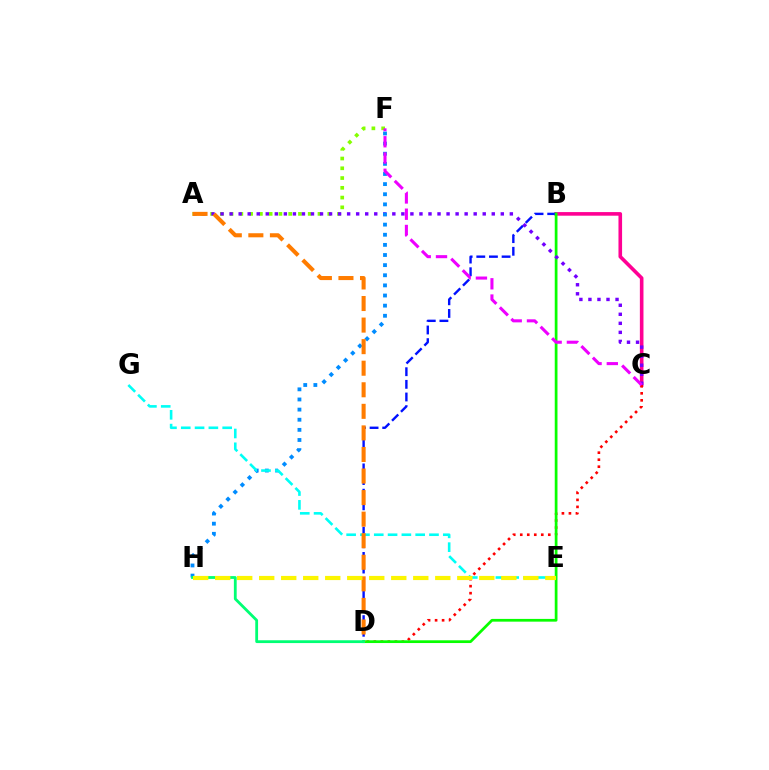{('B', 'C'): [{'color': '#ff0094', 'line_style': 'solid', 'thickness': 2.6}], ('A', 'F'): [{'color': '#84ff00', 'line_style': 'dotted', 'thickness': 2.65}], ('B', 'D'): [{'color': '#0010ff', 'line_style': 'dashed', 'thickness': 1.72}, {'color': '#08ff00', 'line_style': 'solid', 'thickness': 1.97}], ('C', 'D'): [{'color': '#ff0000', 'line_style': 'dotted', 'thickness': 1.9}], ('A', 'C'): [{'color': '#7200ff', 'line_style': 'dotted', 'thickness': 2.46}], ('F', 'H'): [{'color': '#008cff', 'line_style': 'dotted', 'thickness': 2.75}], ('E', 'G'): [{'color': '#00fff6', 'line_style': 'dashed', 'thickness': 1.88}], ('A', 'D'): [{'color': '#ff7c00', 'line_style': 'dashed', 'thickness': 2.93}], ('C', 'F'): [{'color': '#ee00ff', 'line_style': 'dashed', 'thickness': 2.21}], ('D', 'H'): [{'color': '#00ff74', 'line_style': 'solid', 'thickness': 2.02}], ('E', 'H'): [{'color': '#fcf500', 'line_style': 'dashed', 'thickness': 2.99}]}